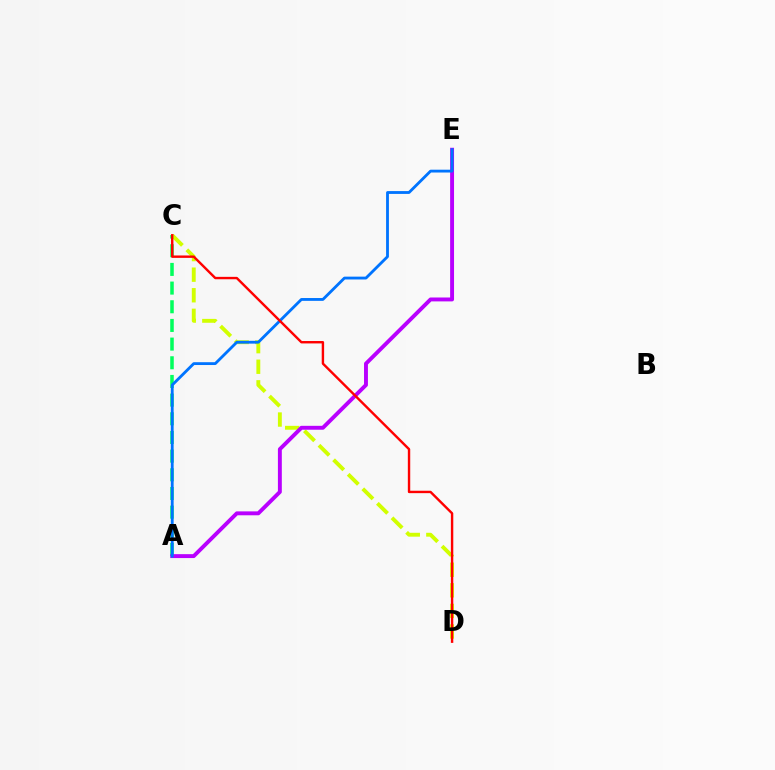{('A', 'C'): [{'color': '#00ff5c', 'line_style': 'dashed', 'thickness': 2.54}], ('C', 'D'): [{'color': '#d1ff00', 'line_style': 'dashed', 'thickness': 2.8}, {'color': '#ff0000', 'line_style': 'solid', 'thickness': 1.73}], ('A', 'E'): [{'color': '#b900ff', 'line_style': 'solid', 'thickness': 2.81}, {'color': '#0074ff', 'line_style': 'solid', 'thickness': 2.03}]}